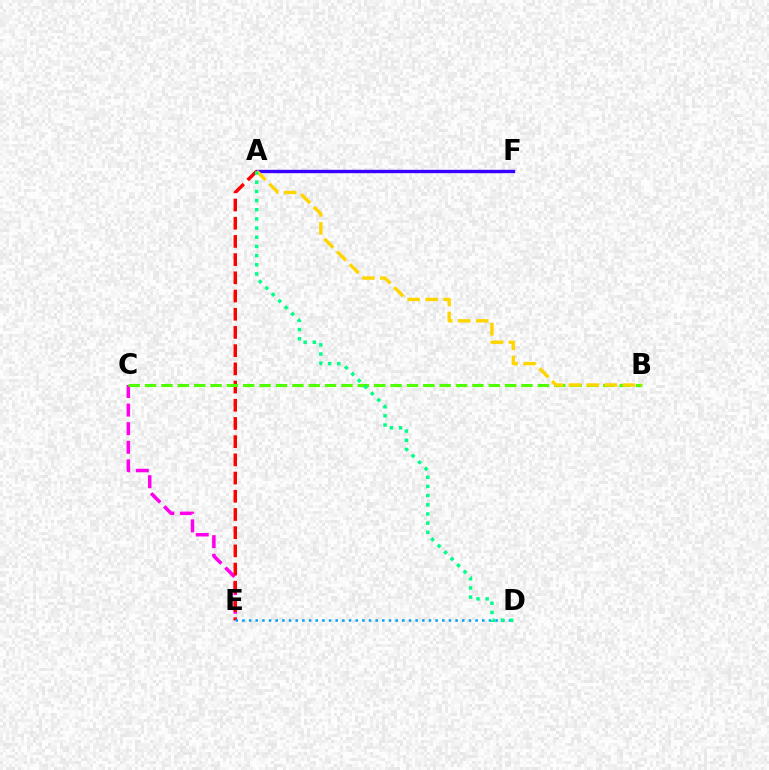{('C', 'E'): [{'color': '#ff00ed', 'line_style': 'dashed', 'thickness': 2.53}], ('A', 'F'): [{'color': '#3700ff', 'line_style': 'solid', 'thickness': 2.43}], ('A', 'E'): [{'color': '#ff0000', 'line_style': 'dashed', 'thickness': 2.47}], ('B', 'C'): [{'color': '#4fff00', 'line_style': 'dashed', 'thickness': 2.22}], ('A', 'B'): [{'color': '#ffd500', 'line_style': 'dashed', 'thickness': 2.45}], ('D', 'E'): [{'color': '#009eff', 'line_style': 'dotted', 'thickness': 1.81}], ('A', 'D'): [{'color': '#00ff86', 'line_style': 'dotted', 'thickness': 2.49}]}